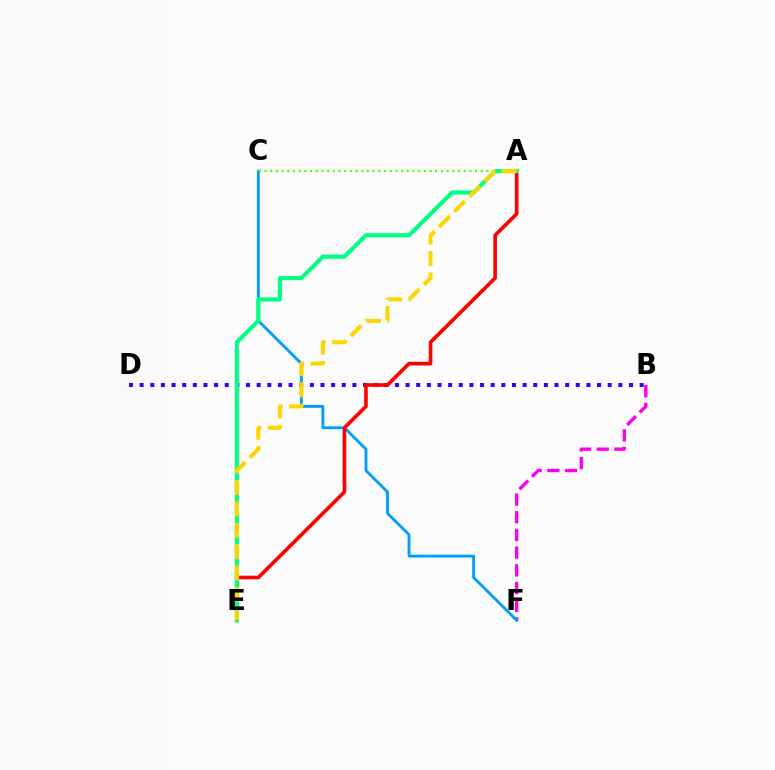{('B', 'F'): [{'color': '#ff00ed', 'line_style': 'dashed', 'thickness': 2.4}], ('C', 'F'): [{'color': '#009eff', 'line_style': 'solid', 'thickness': 2.05}], ('A', 'C'): [{'color': '#4fff00', 'line_style': 'dotted', 'thickness': 1.55}], ('B', 'D'): [{'color': '#3700ff', 'line_style': 'dotted', 'thickness': 2.89}], ('A', 'E'): [{'color': '#ff0000', 'line_style': 'solid', 'thickness': 2.61}, {'color': '#00ff86', 'line_style': 'solid', 'thickness': 2.98}, {'color': '#ffd500', 'line_style': 'dashed', 'thickness': 2.91}]}